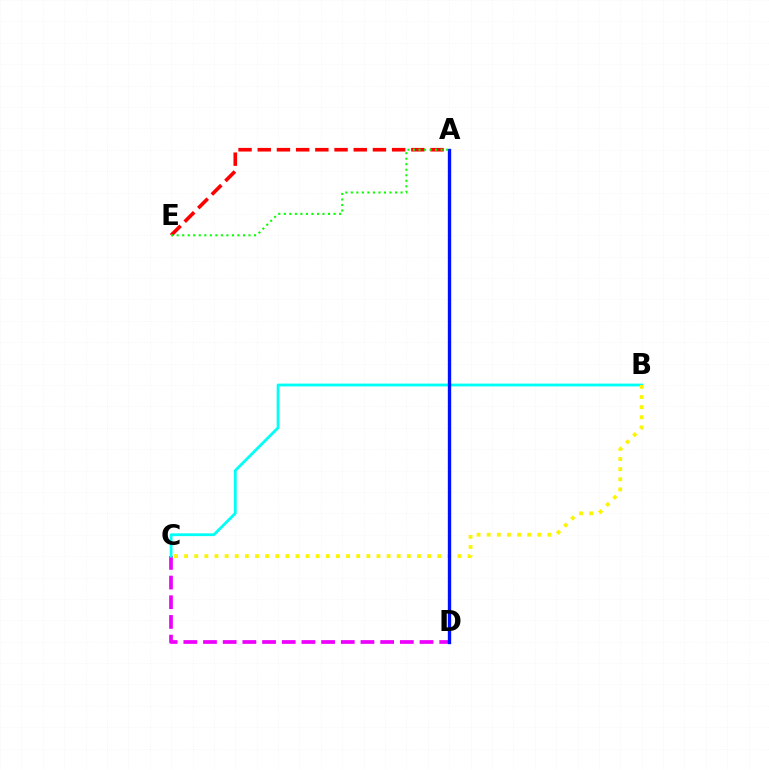{('C', 'D'): [{'color': '#ee00ff', 'line_style': 'dashed', 'thickness': 2.67}], ('A', 'E'): [{'color': '#ff0000', 'line_style': 'dashed', 'thickness': 2.61}, {'color': '#08ff00', 'line_style': 'dotted', 'thickness': 1.5}], ('B', 'C'): [{'color': '#00fff6', 'line_style': 'solid', 'thickness': 2.01}, {'color': '#fcf500', 'line_style': 'dotted', 'thickness': 2.75}], ('A', 'D'): [{'color': '#0010ff', 'line_style': 'solid', 'thickness': 2.4}]}